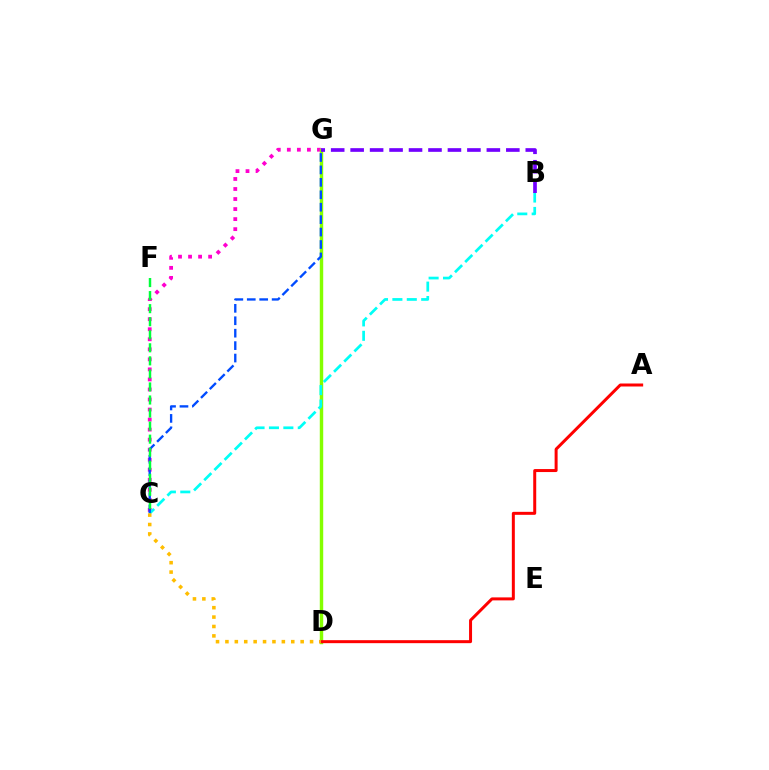{('C', 'G'): [{'color': '#ff00cf', 'line_style': 'dotted', 'thickness': 2.73}, {'color': '#004bff', 'line_style': 'dashed', 'thickness': 1.69}], ('D', 'G'): [{'color': '#84ff00', 'line_style': 'solid', 'thickness': 2.47}], ('B', 'C'): [{'color': '#00fff6', 'line_style': 'dashed', 'thickness': 1.96}], ('C', 'F'): [{'color': '#00ff39', 'line_style': 'dashed', 'thickness': 1.77}], ('B', 'G'): [{'color': '#7200ff', 'line_style': 'dashed', 'thickness': 2.64}], ('A', 'D'): [{'color': '#ff0000', 'line_style': 'solid', 'thickness': 2.15}], ('C', 'D'): [{'color': '#ffbd00', 'line_style': 'dotted', 'thickness': 2.56}]}